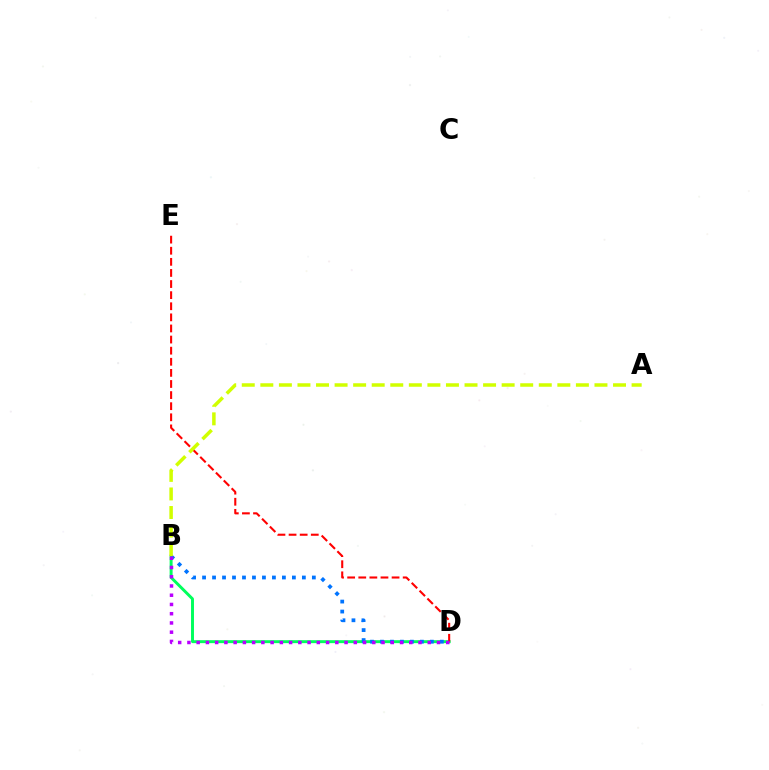{('B', 'D'): [{'color': '#00ff5c', 'line_style': 'solid', 'thickness': 2.12}, {'color': '#0074ff', 'line_style': 'dotted', 'thickness': 2.71}, {'color': '#b900ff', 'line_style': 'dotted', 'thickness': 2.51}], ('D', 'E'): [{'color': '#ff0000', 'line_style': 'dashed', 'thickness': 1.51}], ('A', 'B'): [{'color': '#d1ff00', 'line_style': 'dashed', 'thickness': 2.52}]}